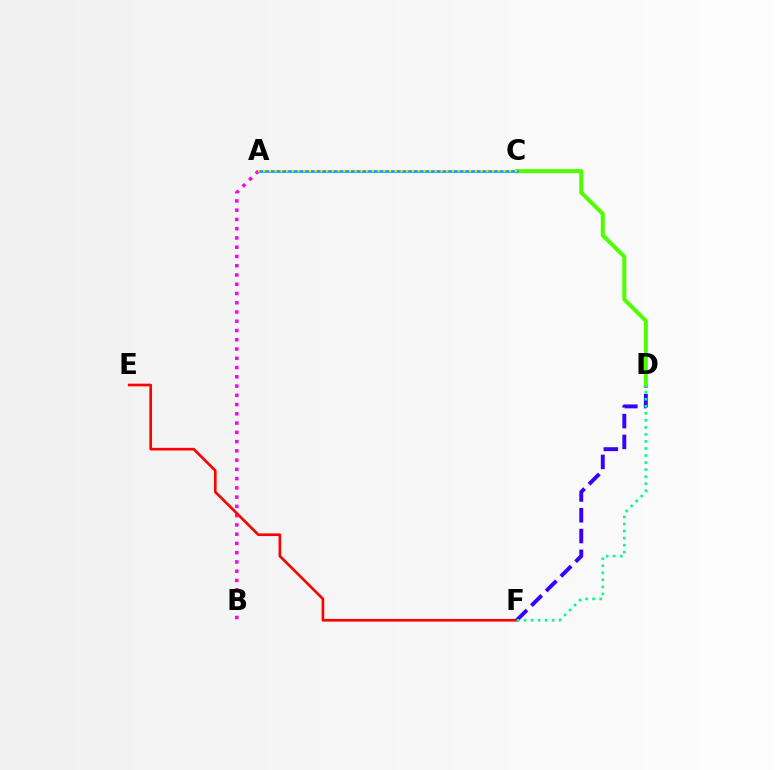{('A', 'B'): [{'color': '#ff00ed', 'line_style': 'dotted', 'thickness': 2.51}], ('E', 'F'): [{'color': '#ff0000', 'line_style': 'solid', 'thickness': 1.91}], ('D', 'F'): [{'color': '#3700ff', 'line_style': 'dashed', 'thickness': 2.82}, {'color': '#00ff86', 'line_style': 'dotted', 'thickness': 1.91}], ('C', 'D'): [{'color': '#4fff00', 'line_style': 'solid', 'thickness': 2.91}], ('A', 'C'): [{'color': '#009eff', 'line_style': 'solid', 'thickness': 1.93}, {'color': '#ffd500', 'line_style': 'dotted', 'thickness': 1.55}]}